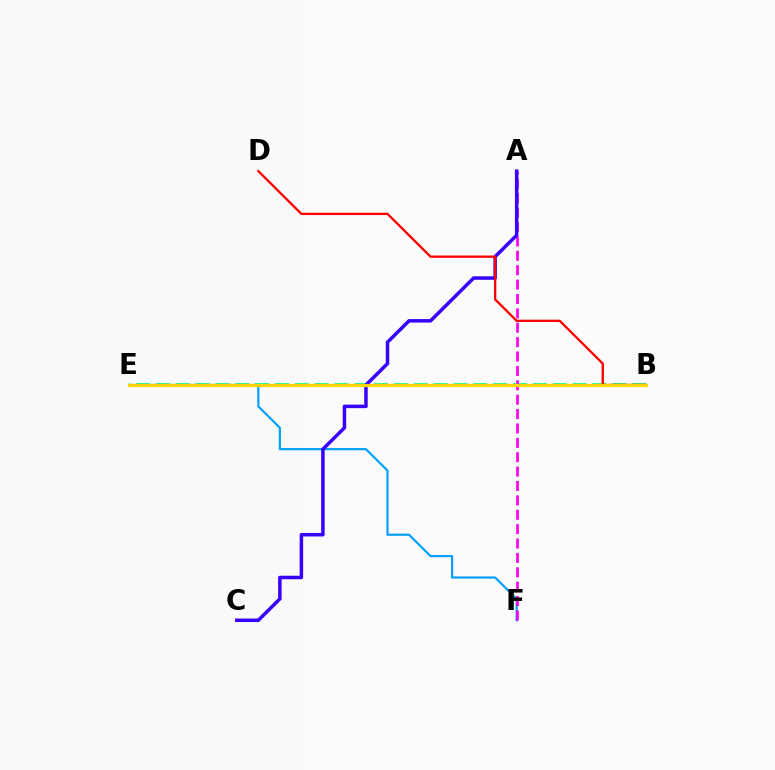{('B', 'E'): [{'color': '#00ff86', 'line_style': 'dashed', 'thickness': 2.7}, {'color': '#4fff00', 'line_style': 'dotted', 'thickness': 1.61}, {'color': '#ffd500', 'line_style': 'solid', 'thickness': 2.31}], ('E', 'F'): [{'color': '#009eff', 'line_style': 'solid', 'thickness': 1.55}], ('A', 'F'): [{'color': '#ff00ed', 'line_style': 'dashed', 'thickness': 1.95}], ('A', 'C'): [{'color': '#3700ff', 'line_style': 'solid', 'thickness': 2.52}], ('B', 'D'): [{'color': '#ff0000', 'line_style': 'solid', 'thickness': 1.67}]}